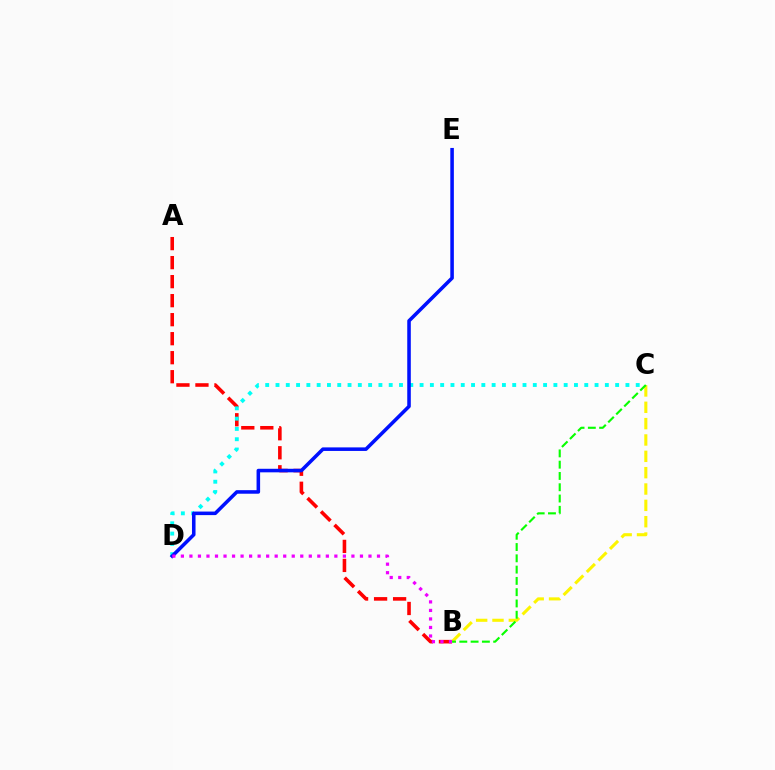{('A', 'B'): [{'color': '#ff0000', 'line_style': 'dashed', 'thickness': 2.58}], ('C', 'D'): [{'color': '#00fff6', 'line_style': 'dotted', 'thickness': 2.8}], ('D', 'E'): [{'color': '#0010ff', 'line_style': 'solid', 'thickness': 2.56}], ('B', 'C'): [{'color': '#fcf500', 'line_style': 'dashed', 'thickness': 2.22}, {'color': '#08ff00', 'line_style': 'dashed', 'thickness': 1.53}], ('B', 'D'): [{'color': '#ee00ff', 'line_style': 'dotted', 'thickness': 2.32}]}